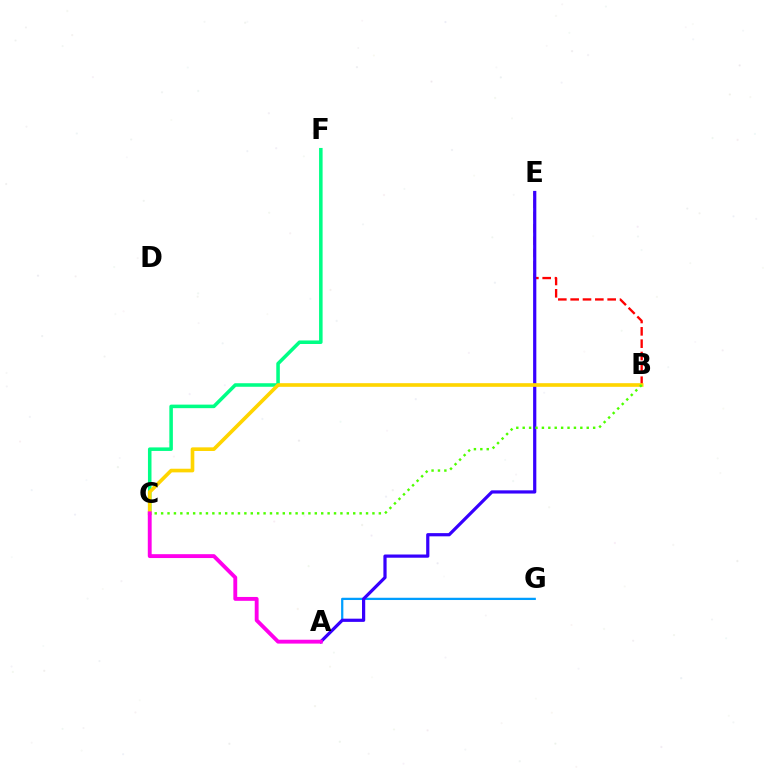{('A', 'G'): [{'color': '#009eff', 'line_style': 'solid', 'thickness': 1.62}], ('B', 'E'): [{'color': '#ff0000', 'line_style': 'dashed', 'thickness': 1.68}], ('C', 'F'): [{'color': '#00ff86', 'line_style': 'solid', 'thickness': 2.55}], ('A', 'E'): [{'color': '#3700ff', 'line_style': 'solid', 'thickness': 2.31}], ('B', 'C'): [{'color': '#ffd500', 'line_style': 'solid', 'thickness': 2.62}, {'color': '#4fff00', 'line_style': 'dotted', 'thickness': 1.74}], ('A', 'C'): [{'color': '#ff00ed', 'line_style': 'solid', 'thickness': 2.79}]}